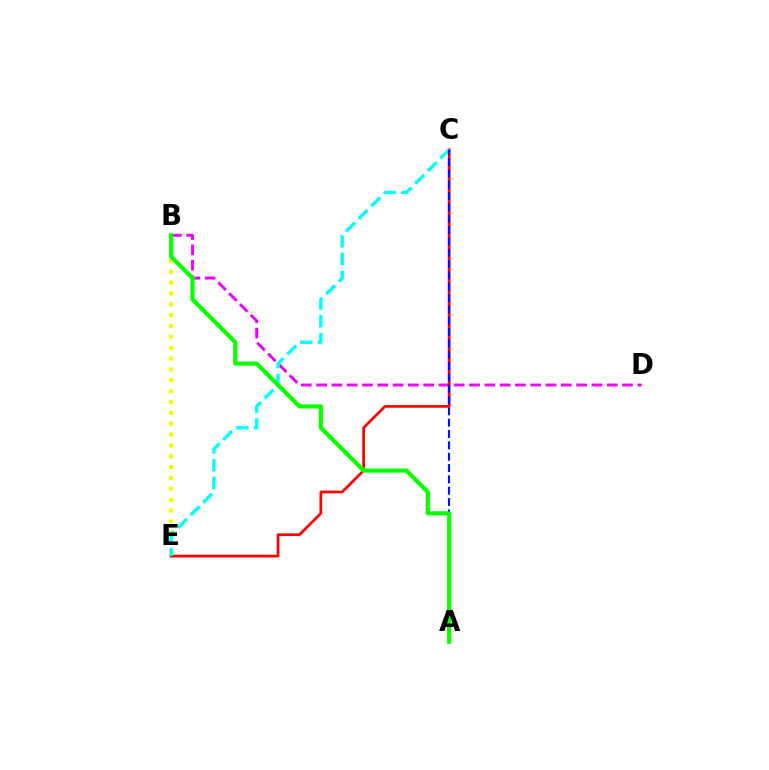{('B', 'D'): [{'color': '#ee00ff', 'line_style': 'dashed', 'thickness': 2.08}], ('B', 'E'): [{'color': '#fcf500', 'line_style': 'dotted', 'thickness': 2.95}], ('C', 'E'): [{'color': '#ff0000', 'line_style': 'solid', 'thickness': 1.96}, {'color': '#00fff6', 'line_style': 'dashed', 'thickness': 2.41}], ('A', 'C'): [{'color': '#0010ff', 'line_style': 'dashed', 'thickness': 1.54}], ('A', 'B'): [{'color': '#08ff00', 'line_style': 'solid', 'thickness': 3.0}]}